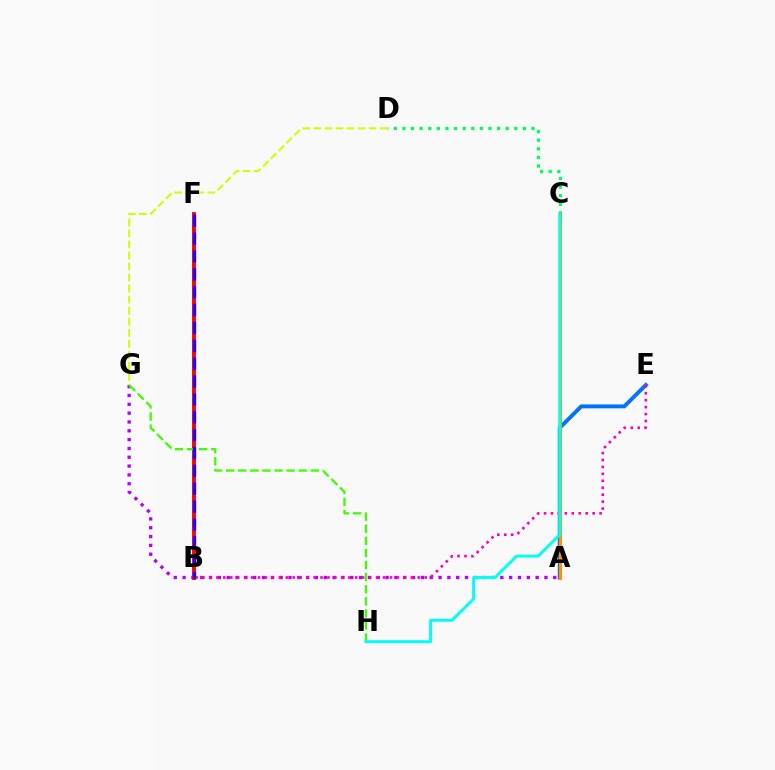{('A', 'E'): [{'color': '#0074ff', 'line_style': 'solid', 'thickness': 2.82}], ('A', 'G'): [{'color': '#b900ff', 'line_style': 'dotted', 'thickness': 2.4}], ('C', 'D'): [{'color': '#00ff5c', 'line_style': 'dotted', 'thickness': 2.34}], ('B', 'F'): [{'color': '#ff0000', 'line_style': 'solid', 'thickness': 2.79}, {'color': '#2500ff', 'line_style': 'dashed', 'thickness': 2.43}], ('A', 'C'): [{'color': '#ff9400', 'line_style': 'solid', 'thickness': 2.29}], ('D', 'G'): [{'color': '#d1ff00', 'line_style': 'dashed', 'thickness': 1.5}], ('B', 'E'): [{'color': '#ff00ac', 'line_style': 'dotted', 'thickness': 1.89}], ('G', 'H'): [{'color': '#3dff00', 'line_style': 'dashed', 'thickness': 1.64}], ('C', 'H'): [{'color': '#00fff6', 'line_style': 'solid', 'thickness': 2.11}]}